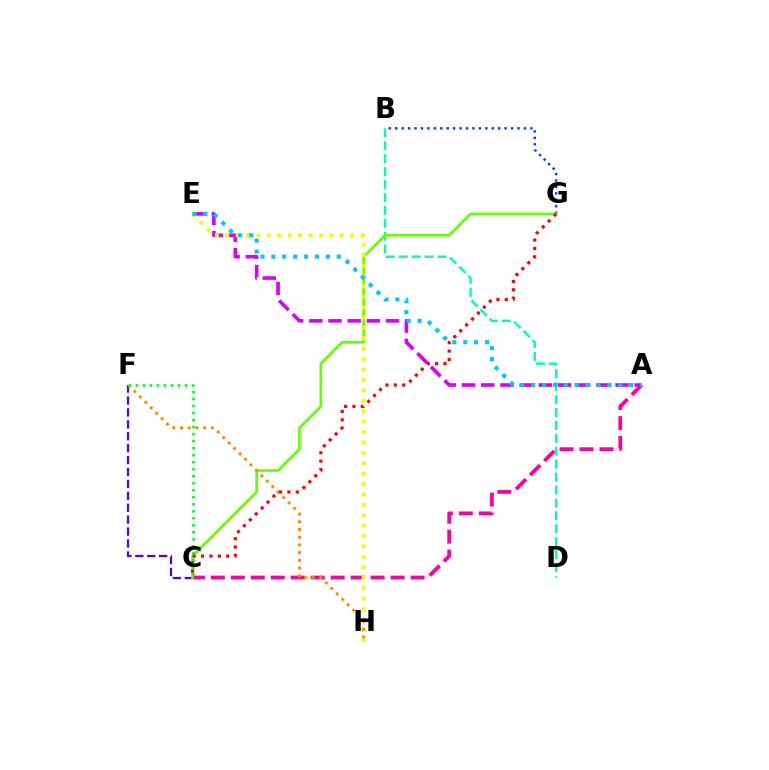{('A', 'C'): [{'color': '#ff00a0', 'line_style': 'dashed', 'thickness': 2.71}], ('C', 'F'): [{'color': '#4f00ff', 'line_style': 'dashed', 'thickness': 1.62}, {'color': '#00ff27', 'line_style': 'dotted', 'thickness': 1.91}], ('B', 'D'): [{'color': '#00ffaf', 'line_style': 'dashed', 'thickness': 1.75}], ('A', 'E'): [{'color': '#d600ff', 'line_style': 'dashed', 'thickness': 2.61}, {'color': '#00c7ff', 'line_style': 'dotted', 'thickness': 2.96}], ('B', 'G'): [{'color': '#003fff', 'line_style': 'dotted', 'thickness': 1.75}], ('C', 'G'): [{'color': '#66ff00', 'line_style': 'solid', 'thickness': 1.92}, {'color': '#ff0000', 'line_style': 'dotted', 'thickness': 2.27}], ('E', 'H'): [{'color': '#eeff00', 'line_style': 'dotted', 'thickness': 2.83}], ('F', 'H'): [{'color': '#ff8800', 'line_style': 'dotted', 'thickness': 2.09}]}